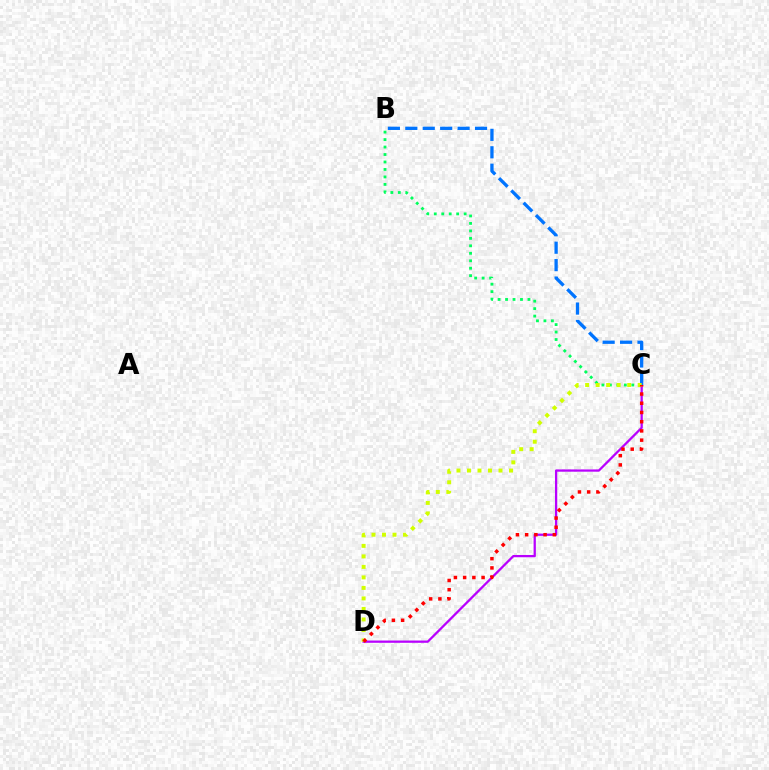{('C', 'D'): [{'color': '#b900ff', 'line_style': 'solid', 'thickness': 1.63}, {'color': '#d1ff00', 'line_style': 'dotted', 'thickness': 2.86}, {'color': '#ff0000', 'line_style': 'dotted', 'thickness': 2.51}], ('B', 'C'): [{'color': '#00ff5c', 'line_style': 'dotted', 'thickness': 2.03}, {'color': '#0074ff', 'line_style': 'dashed', 'thickness': 2.37}]}